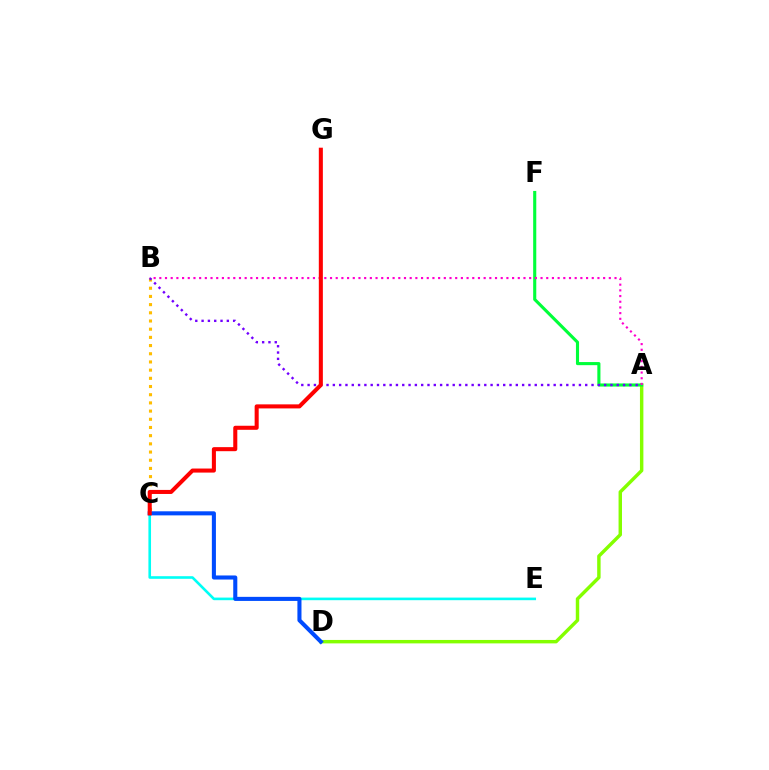{('B', 'C'): [{'color': '#ffbd00', 'line_style': 'dotted', 'thickness': 2.23}], ('C', 'E'): [{'color': '#00fff6', 'line_style': 'solid', 'thickness': 1.88}], ('A', 'D'): [{'color': '#84ff00', 'line_style': 'solid', 'thickness': 2.47}], ('A', 'F'): [{'color': '#00ff39', 'line_style': 'solid', 'thickness': 2.24}], ('C', 'D'): [{'color': '#004bff', 'line_style': 'solid', 'thickness': 2.93}], ('A', 'B'): [{'color': '#ff00cf', 'line_style': 'dotted', 'thickness': 1.55}, {'color': '#7200ff', 'line_style': 'dotted', 'thickness': 1.71}], ('C', 'G'): [{'color': '#ff0000', 'line_style': 'solid', 'thickness': 2.92}]}